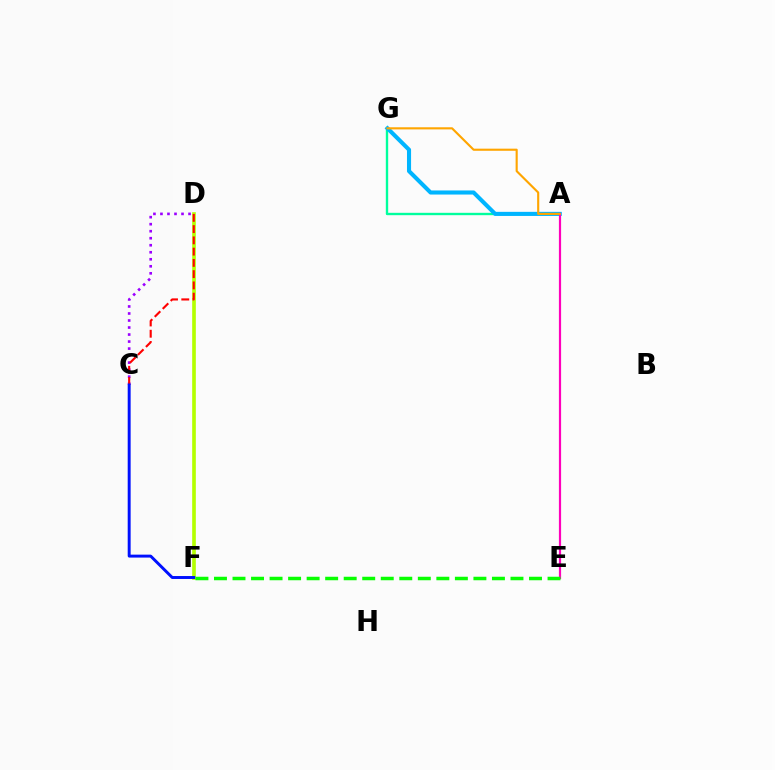{('D', 'F'): [{'color': '#b3ff00', 'line_style': 'solid', 'thickness': 2.63}], ('A', 'G'): [{'color': '#00ff9d', 'line_style': 'solid', 'thickness': 1.7}, {'color': '#00b5ff', 'line_style': 'solid', 'thickness': 2.94}, {'color': '#ffa500', 'line_style': 'solid', 'thickness': 1.53}], ('C', 'D'): [{'color': '#9b00ff', 'line_style': 'dotted', 'thickness': 1.91}, {'color': '#ff0000', 'line_style': 'dashed', 'thickness': 1.53}], ('C', 'F'): [{'color': '#0010ff', 'line_style': 'solid', 'thickness': 2.12}], ('A', 'E'): [{'color': '#ff00bd', 'line_style': 'solid', 'thickness': 1.58}], ('E', 'F'): [{'color': '#08ff00', 'line_style': 'dashed', 'thickness': 2.52}]}